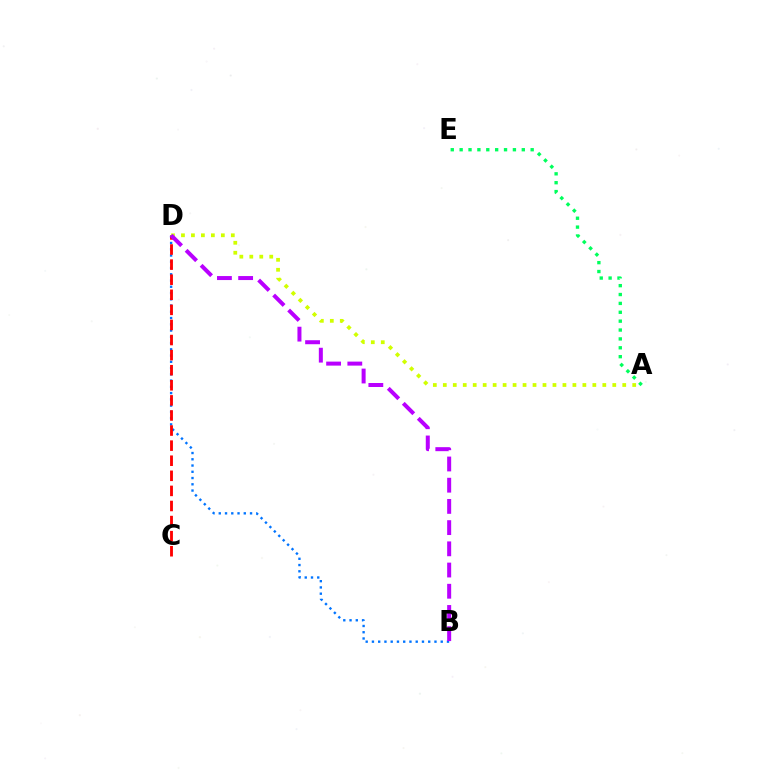{('A', 'D'): [{'color': '#d1ff00', 'line_style': 'dotted', 'thickness': 2.71}], ('B', 'D'): [{'color': '#0074ff', 'line_style': 'dotted', 'thickness': 1.7}, {'color': '#b900ff', 'line_style': 'dashed', 'thickness': 2.88}], ('A', 'E'): [{'color': '#00ff5c', 'line_style': 'dotted', 'thickness': 2.41}], ('C', 'D'): [{'color': '#ff0000', 'line_style': 'dashed', 'thickness': 2.05}]}